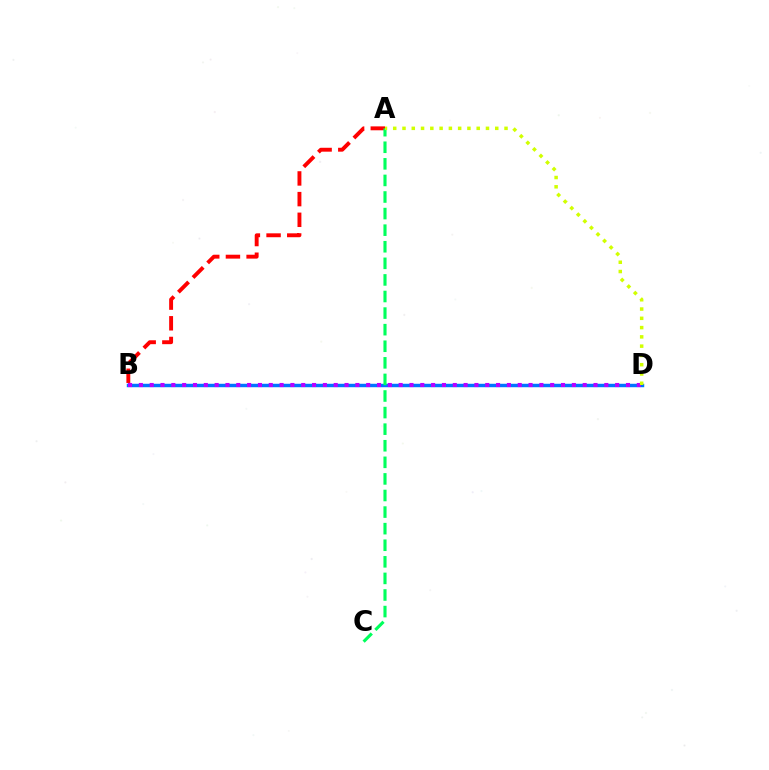{('A', 'B'): [{'color': '#ff0000', 'line_style': 'dashed', 'thickness': 2.81}], ('B', 'D'): [{'color': '#0074ff', 'line_style': 'solid', 'thickness': 2.48}, {'color': '#b900ff', 'line_style': 'dotted', 'thickness': 2.94}], ('A', 'C'): [{'color': '#00ff5c', 'line_style': 'dashed', 'thickness': 2.25}], ('A', 'D'): [{'color': '#d1ff00', 'line_style': 'dotted', 'thickness': 2.52}]}